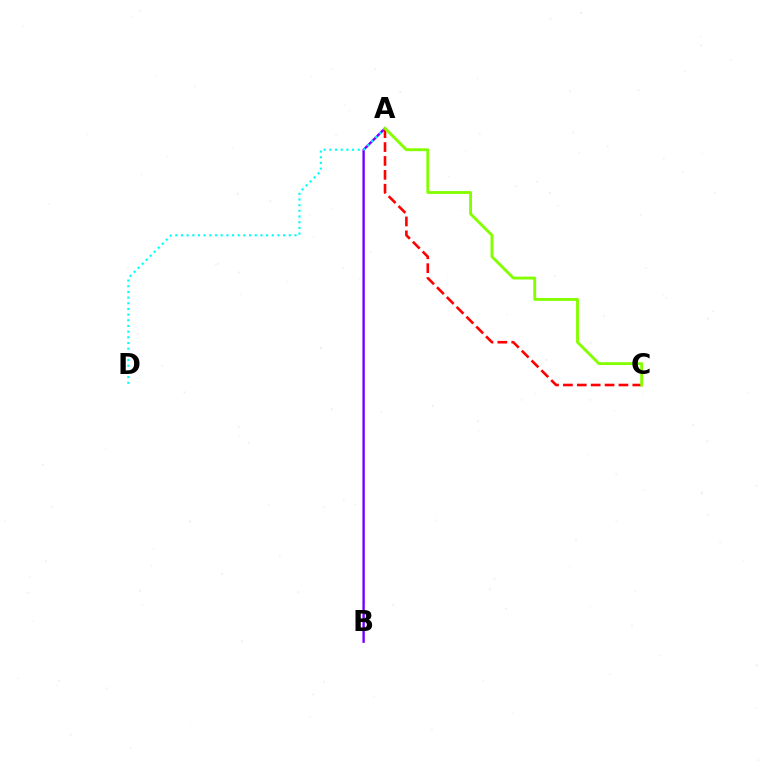{('A', 'B'): [{'color': '#7200ff', 'line_style': 'solid', 'thickness': 1.71}], ('A', 'D'): [{'color': '#00fff6', 'line_style': 'dotted', 'thickness': 1.54}], ('A', 'C'): [{'color': '#ff0000', 'line_style': 'dashed', 'thickness': 1.89}, {'color': '#84ff00', 'line_style': 'solid', 'thickness': 2.07}]}